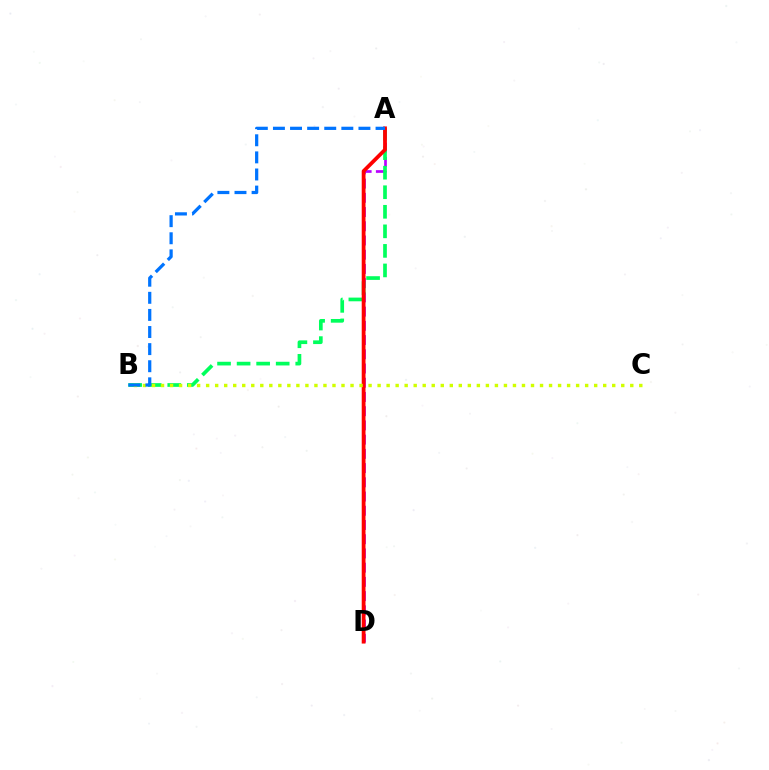{('A', 'D'): [{'color': '#b900ff', 'line_style': 'dashed', 'thickness': 1.93}, {'color': '#ff0000', 'line_style': 'solid', 'thickness': 2.73}], ('A', 'B'): [{'color': '#00ff5c', 'line_style': 'dashed', 'thickness': 2.66}, {'color': '#0074ff', 'line_style': 'dashed', 'thickness': 2.32}], ('B', 'C'): [{'color': '#d1ff00', 'line_style': 'dotted', 'thickness': 2.45}]}